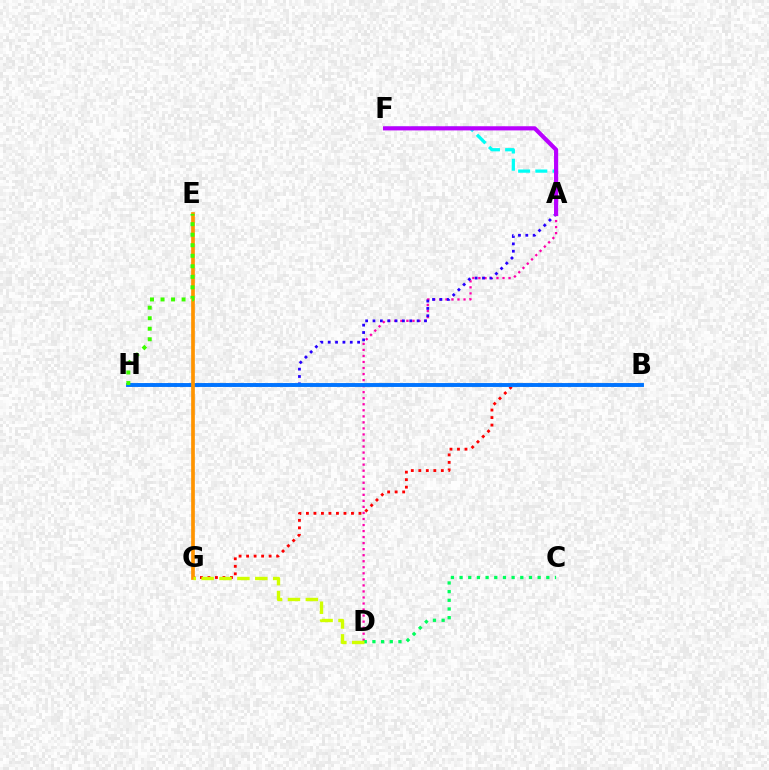{('A', 'F'): [{'color': '#00fff6', 'line_style': 'dashed', 'thickness': 2.34}, {'color': '#b900ff', 'line_style': 'solid', 'thickness': 3.0}], ('B', 'G'): [{'color': '#ff0000', 'line_style': 'dotted', 'thickness': 2.04}], ('A', 'D'): [{'color': '#ff00ac', 'line_style': 'dotted', 'thickness': 1.64}], ('C', 'D'): [{'color': '#00ff5c', 'line_style': 'dotted', 'thickness': 2.36}], ('A', 'H'): [{'color': '#2500ff', 'line_style': 'dotted', 'thickness': 2.0}], ('B', 'H'): [{'color': '#0074ff', 'line_style': 'solid', 'thickness': 2.8}], ('E', 'G'): [{'color': '#ff9400', 'line_style': 'solid', 'thickness': 2.66}], ('E', 'H'): [{'color': '#3dff00', 'line_style': 'dotted', 'thickness': 2.86}], ('D', 'G'): [{'color': '#d1ff00', 'line_style': 'dashed', 'thickness': 2.43}]}